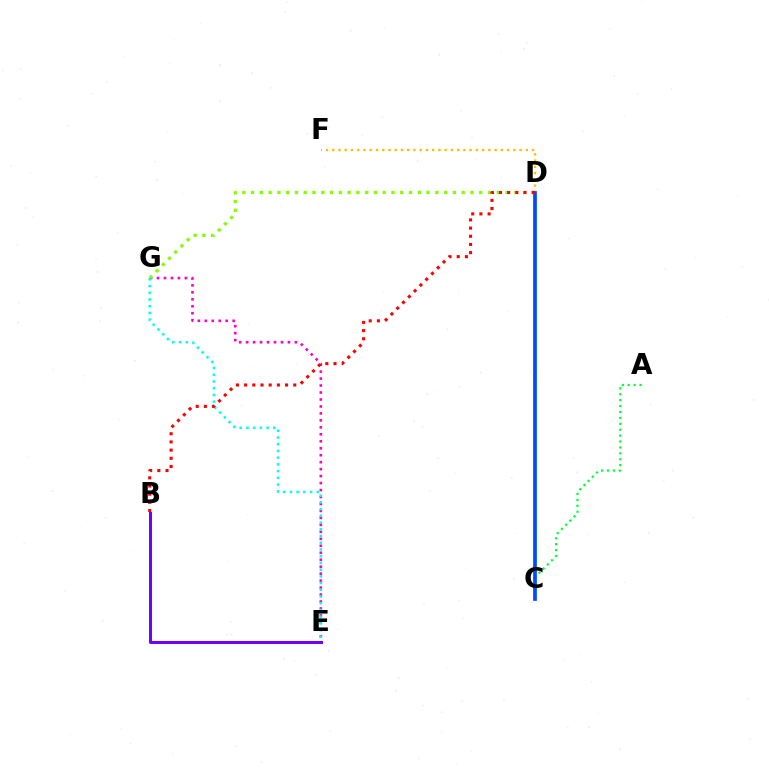{('B', 'E'): [{'color': '#7200ff', 'line_style': 'solid', 'thickness': 2.17}], ('D', 'F'): [{'color': '#ffbd00', 'line_style': 'dotted', 'thickness': 1.7}], ('E', 'G'): [{'color': '#ff00cf', 'line_style': 'dotted', 'thickness': 1.89}, {'color': '#00fff6', 'line_style': 'dotted', 'thickness': 1.83}], ('D', 'G'): [{'color': '#84ff00', 'line_style': 'dotted', 'thickness': 2.38}], ('A', 'C'): [{'color': '#00ff39', 'line_style': 'dotted', 'thickness': 1.61}], ('C', 'D'): [{'color': '#004bff', 'line_style': 'solid', 'thickness': 2.68}], ('B', 'D'): [{'color': '#ff0000', 'line_style': 'dotted', 'thickness': 2.22}]}